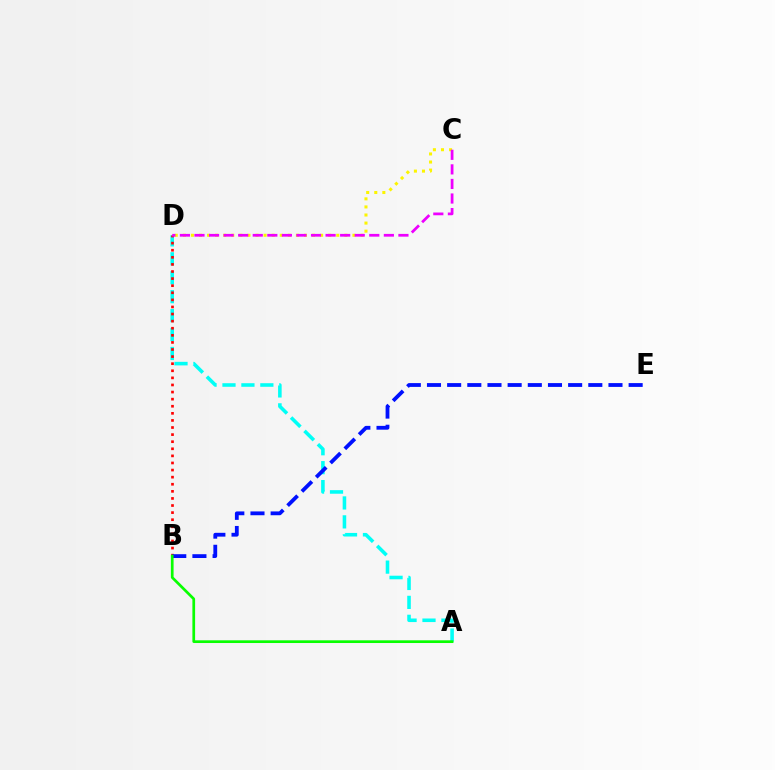{('C', 'D'): [{'color': '#fcf500', 'line_style': 'dotted', 'thickness': 2.19}, {'color': '#ee00ff', 'line_style': 'dashed', 'thickness': 1.98}], ('A', 'D'): [{'color': '#00fff6', 'line_style': 'dashed', 'thickness': 2.57}], ('B', 'D'): [{'color': '#ff0000', 'line_style': 'dotted', 'thickness': 1.93}], ('B', 'E'): [{'color': '#0010ff', 'line_style': 'dashed', 'thickness': 2.74}], ('A', 'B'): [{'color': '#08ff00', 'line_style': 'solid', 'thickness': 1.95}]}